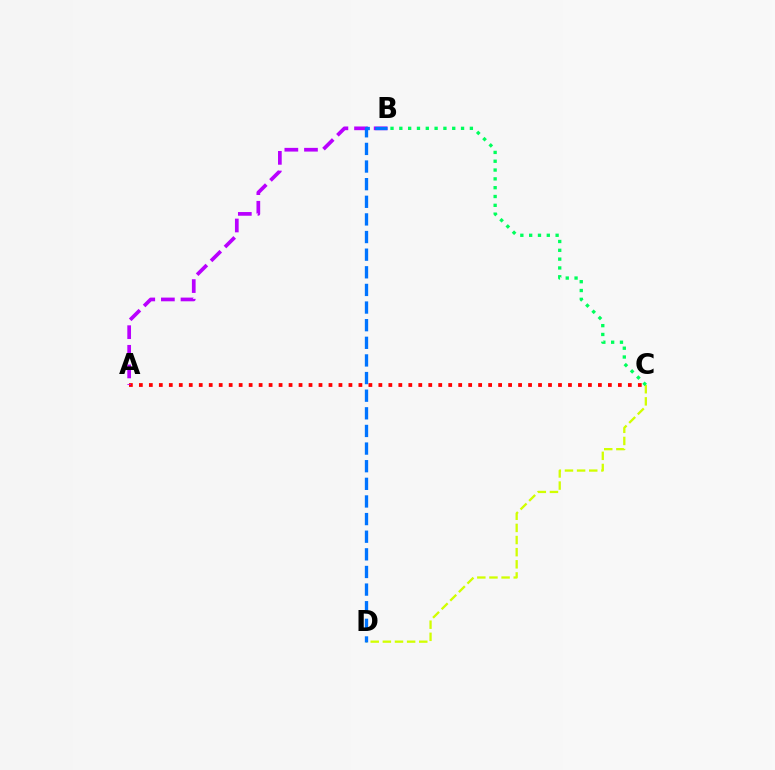{('C', 'D'): [{'color': '#d1ff00', 'line_style': 'dashed', 'thickness': 1.65}], ('A', 'C'): [{'color': '#ff0000', 'line_style': 'dotted', 'thickness': 2.71}], ('B', 'C'): [{'color': '#00ff5c', 'line_style': 'dotted', 'thickness': 2.4}], ('A', 'B'): [{'color': '#b900ff', 'line_style': 'dashed', 'thickness': 2.67}], ('B', 'D'): [{'color': '#0074ff', 'line_style': 'dashed', 'thickness': 2.39}]}